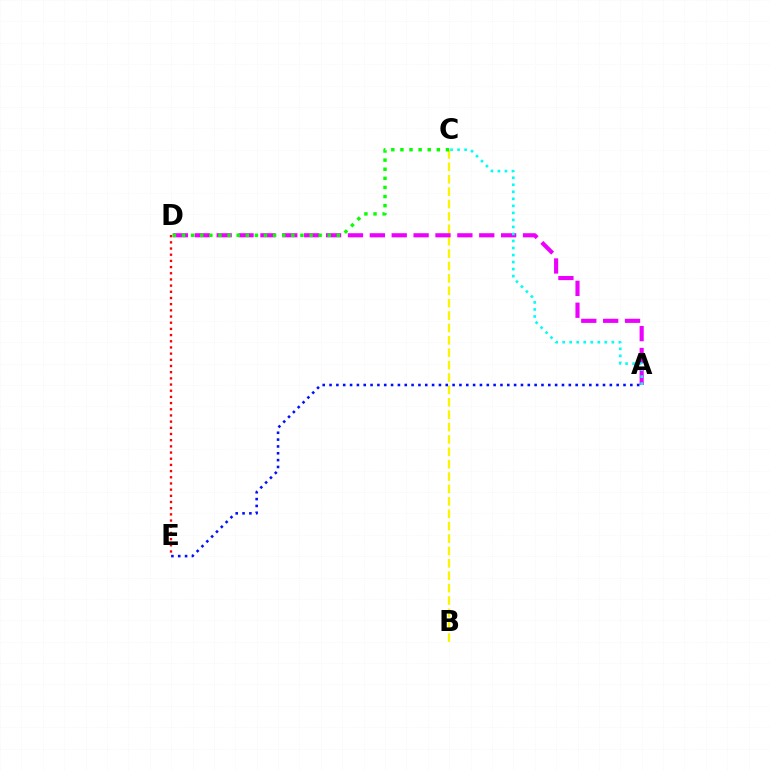{('B', 'C'): [{'color': '#fcf500', 'line_style': 'dashed', 'thickness': 1.68}], ('A', 'D'): [{'color': '#ee00ff', 'line_style': 'dashed', 'thickness': 2.97}], ('C', 'D'): [{'color': '#08ff00', 'line_style': 'dotted', 'thickness': 2.47}], ('A', 'C'): [{'color': '#00fff6', 'line_style': 'dotted', 'thickness': 1.91}], ('A', 'E'): [{'color': '#0010ff', 'line_style': 'dotted', 'thickness': 1.86}], ('D', 'E'): [{'color': '#ff0000', 'line_style': 'dotted', 'thickness': 1.68}]}